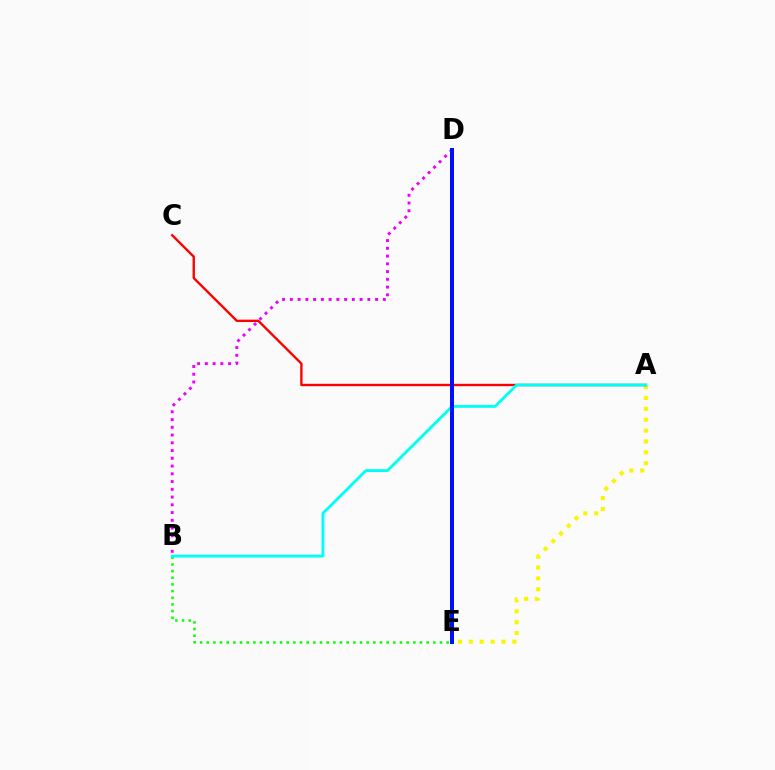{('B', 'E'): [{'color': '#08ff00', 'line_style': 'dotted', 'thickness': 1.81}], ('B', 'D'): [{'color': '#ee00ff', 'line_style': 'dotted', 'thickness': 2.11}], ('A', 'E'): [{'color': '#fcf500', 'line_style': 'dotted', 'thickness': 2.96}], ('A', 'C'): [{'color': '#ff0000', 'line_style': 'solid', 'thickness': 1.71}], ('A', 'B'): [{'color': '#00fff6', 'line_style': 'solid', 'thickness': 2.06}], ('D', 'E'): [{'color': '#0010ff', 'line_style': 'solid', 'thickness': 2.88}]}